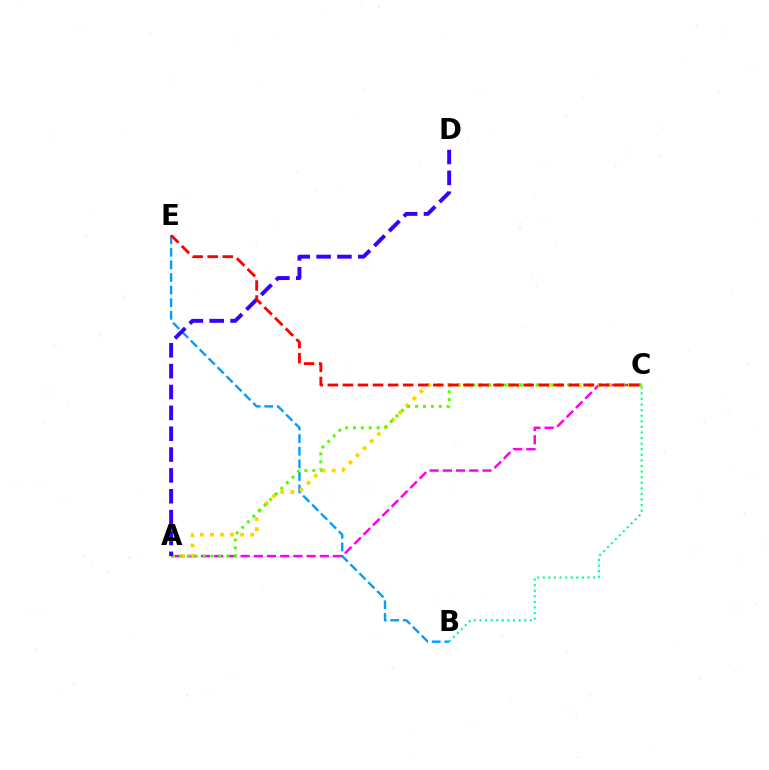{('B', 'E'): [{'color': '#009eff', 'line_style': 'dashed', 'thickness': 1.71}], ('A', 'C'): [{'color': '#ff00ed', 'line_style': 'dashed', 'thickness': 1.79}, {'color': '#ffd500', 'line_style': 'dotted', 'thickness': 2.73}, {'color': '#4fff00', 'line_style': 'dotted', 'thickness': 2.14}], ('A', 'D'): [{'color': '#3700ff', 'line_style': 'dashed', 'thickness': 2.83}], ('C', 'E'): [{'color': '#ff0000', 'line_style': 'dashed', 'thickness': 2.05}], ('B', 'C'): [{'color': '#00ff86', 'line_style': 'dotted', 'thickness': 1.52}]}